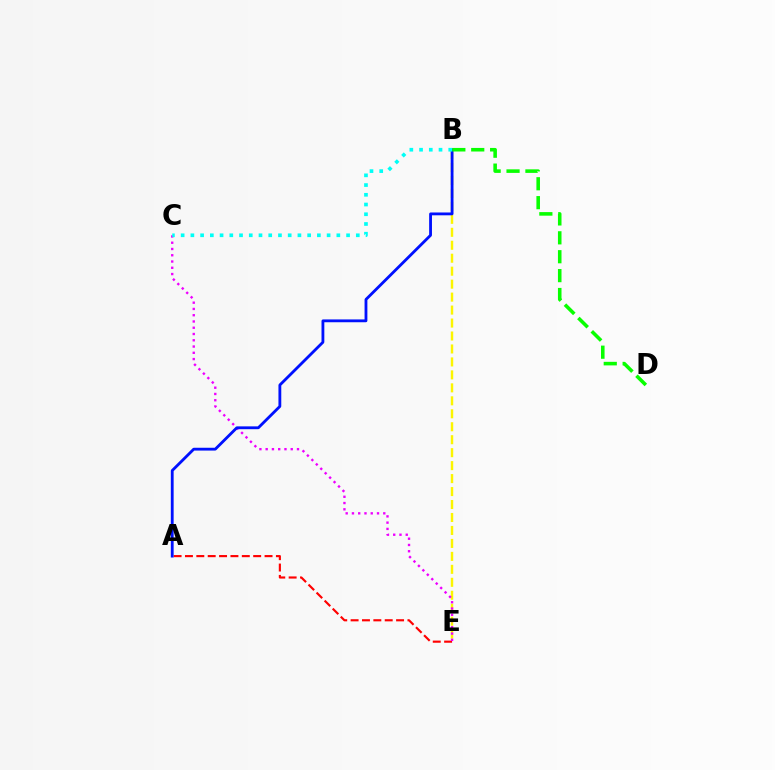{('B', 'E'): [{'color': '#fcf500', 'line_style': 'dashed', 'thickness': 1.76}], ('A', 'E'): [{'color': '#ff0000', 'line_style': 'dashed', 'thickness': 1.54}], ('C', 'E'): [{'color': '#ee00ff', 'line_style': 'dotted', 'thickness': 1.7}], ('A', 'B'): [{'color': '#0010ff', 'line_style': 'solid', 'thickness': 2.03}], ('B', 'D'): [{'color': '#08ff00', 'line_style': 'dashed', 'thickness': 2.57}], ('B', 'C'): [{'color': '#00fff6', 'line_style': 'dotted', 'thickness': 2.64}]}